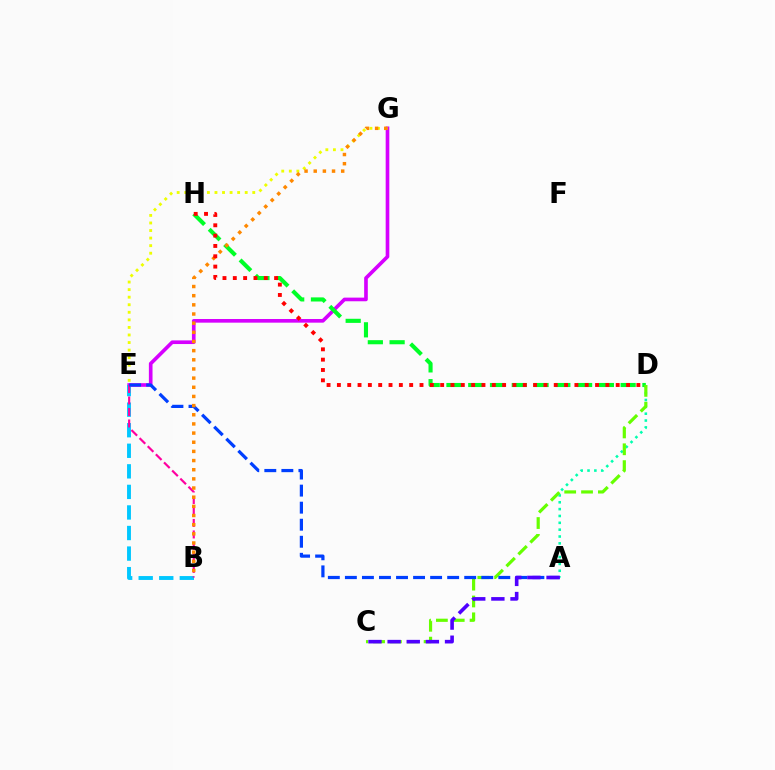{('E', 'G'): [{'color': '#d600ff', 'line_style': 'solid', 'thickness': 2.63}, {'color': '#eeff00', 'line_style': 'dotted', 'thickness': 2.05}], ('A', 'D'): [{'color': '#00ffaf', 'line_style': 'dotted', 'thickness': 1.86}], ('B', 'E'): [{'color': '#00c7ff', 'line_style': 'dashed', 'thickness': 2.79}, {'color': '#ff00a0', 'line_style': 'dashed', 'thickness': 1.56}], ('D', 'H'): [{'color': '#00ff27', 'line_style': 'dashed', 'thickness': 2.96}, {'color': '#ff0000', 'line_style': 'dotted', 'thickness': 2.81}], ('C', 'D'): [{'color': '#66ff00', 'line_style': 'dashed', 'thickness': 2.29}], ('A', 'E'): [{'color': '#003fff', 'line_style': 'dashed', 'thickness': 2.32}], ('B', 'G'): [{'color': '#ff8800', 'line_style': 'dotted', 'thickness': 2.49}], ('A', 'C'): [{'color': '#4f00ff', 'line_style': 'dashed', 'thickness': 2.6}]}